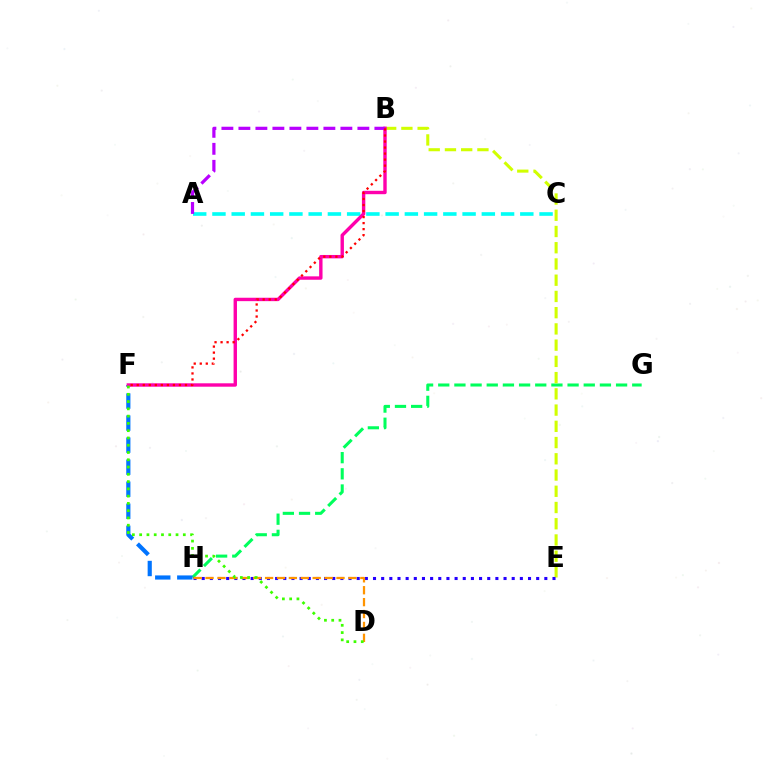{('A', 'C'): [{'color': '#00fff6', 'line_style': 'dashed', 'thickness': 2.61}], ('G', 'H'): [{'color': '#00ff5c', 'line_style': 'dashed', 'thickness': 2.2}], ('F', 'H'): [{'color': '#0074ff', 'line_style': 'dashed', 'thickness': 2.99}], ('B', 'E'): [{'color': '#d1ff00', 'line_style': 'dashed', 'thickness': 2.21}], ('E', 'H'): [{'color': '#2500ff', 'line_style': 'dotted', 'thickness': 2.22}], ('B', 'F'): [{'color': '#ff00ac', 'line_style': 'solid', 'thickness': 2.45}, {'color': '#ff0000', 'line_style': 'dotted', 'thickness': 1.64}], ('A', 'B'): [{'color': '#b900ff', 'line_style': 'dashed', 'thickness': 2.31}], ('D', 'H'): [{'color': '#ff9400', 'line_style': 'dashed', 'thickness': 1.62}], ('D', 'F'): [{'color': '#3dff00', 'line_style': 'dotted', 'thickness': 1.98}]}